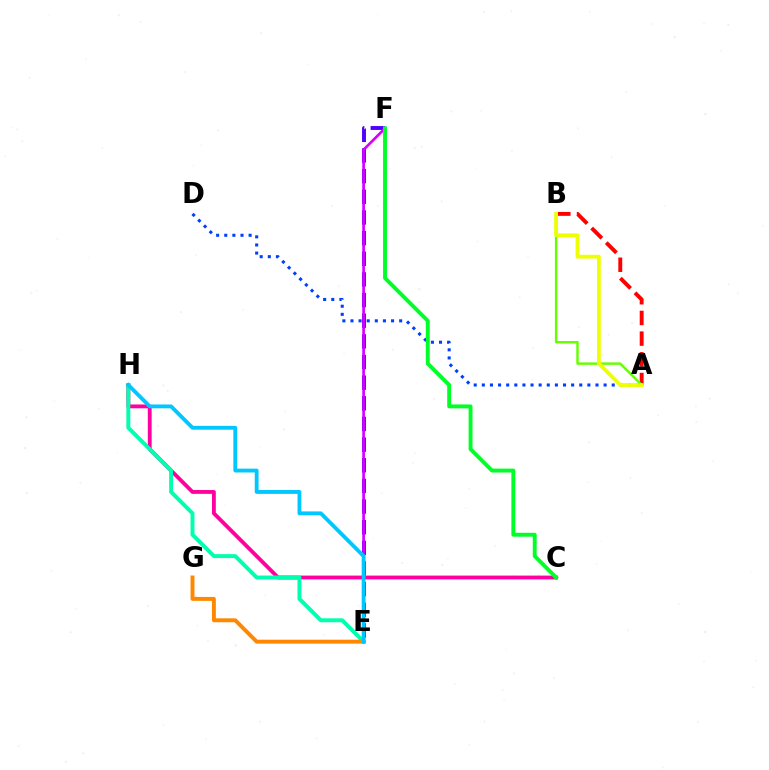{('A', 'D'): [{'color': '#003fff', 'line_style': 'dotted', 'thickness': 2.21}], ('E', 'F'): [{'color': '#4f00ff', 'line_style': 'dashed', 'thickness': 2.81}, {'color': '#d600ff', 'line_style': 'solid', 'thickness': 1.93}], ('C', 'H'): [{'color': '#ff00a0', 'line_style': 'solid', 'thickness': 2.76}], ('A', 'B'): [{'color': '#ff0000', 'line_style': 'dashed', 'thickness': 2.81}, {'color': '#66ff00', 'line_style': 'solid', 'thickness': 1.76}, {'color': '#eeff00', 'line_style': 'solid', 'thickness': 2.74}], ('E', 'H'): [{'color': '#00ffaf', 'line_style': 'solid', 'thickness': 2.84}, {'color': '#00c7ff', 'line_style': 'solid', 'thickness': 2.77}], ('E', 'G'): [{'color': '#ff8800', 'line_style': 'solid', 'thickness': 2.83}], ('C', 'F'): [{'color': '#00ff27', 'line_style': 'solid', 'thickness': 2.81}]}